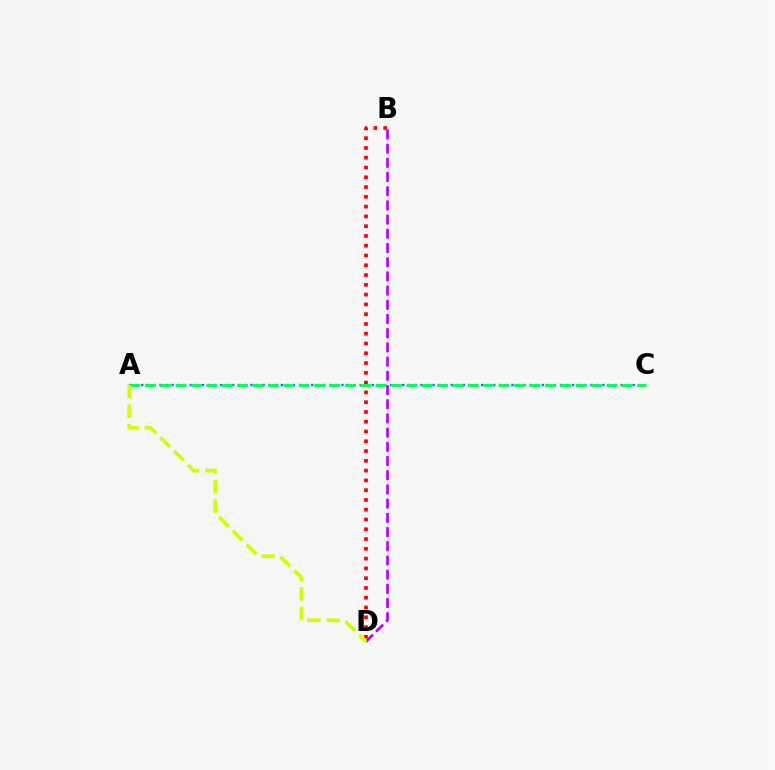{('B', 'D'): [{'color': '#ff0000', 'line_style': 'dotted', 'thickness': 2.66}, {'color': '#b900ff', 'line_style': 'dashed', 'thickness': 1.93}], ('A', 'C'): [{'color': '#0074ff', 'line_style': 'dotted', 'thickness': 1.65}, {'color': '#00ff5c', 'line_style': 'dashed', 'thickness': 2.09}], ('A', 'D'): [{'color': '#d1ff00', 'line_style': 'dashed', 'thickness': 2.64}]}